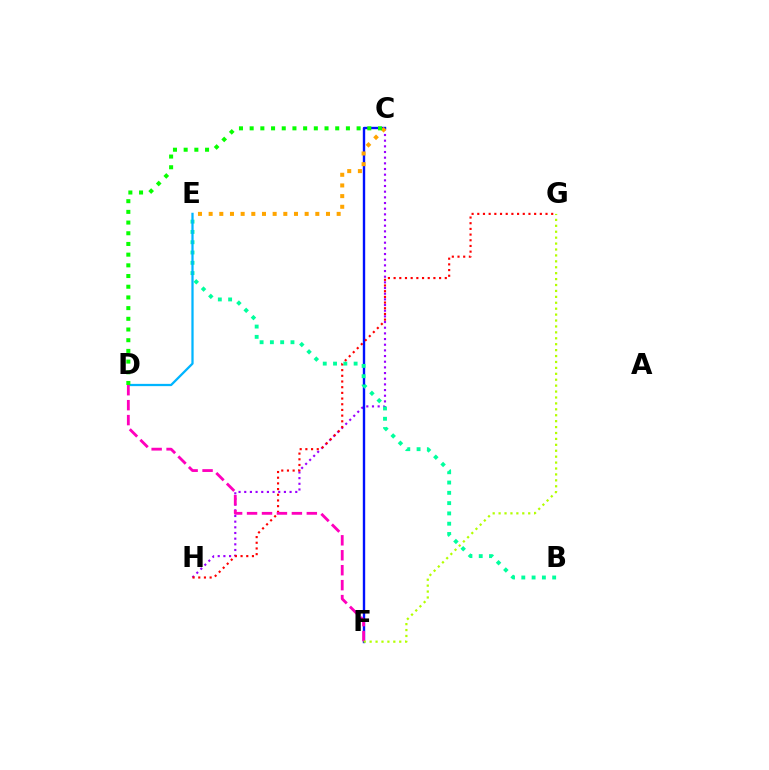{('C', 'H'): [{'color': '#9b00ff', 'line_style': 'dotted', 'thickness': 1.54}], ('C', 'F'): [{'color': '#0010ff', 'line_style': 'solid', 'thickness': 1.72}], ('B', 'E'): [{'color': '#00ff9d', 'line_style': 'dotted', 'thickness': 2.8}], ('D', 'E'): [{'color': '#00b5ff', 'line_style': 'solid', 'thickness': 1.63}], ('G', 'H'): [{'color': '#ff0000', 'line_style': 'dotted', 'thickness': 1.54}], ('D', 'F'): [{'color': '#ff00bd', 'line_style': 'dashed', 'thickness': 2.03}], ('C', 'E'): [{'color': '#ffa500', 'line_style': 'dotted', 'thickness': 2.9}], ('F', 'G'): [{'color': '#b3ff00', 'line_style': 'dotted', 'thickness': 1.61}], ('C', 'D'): [{'color': '#08ff00', 'line_style': 'dotted', 'thickness': 2.91}]}